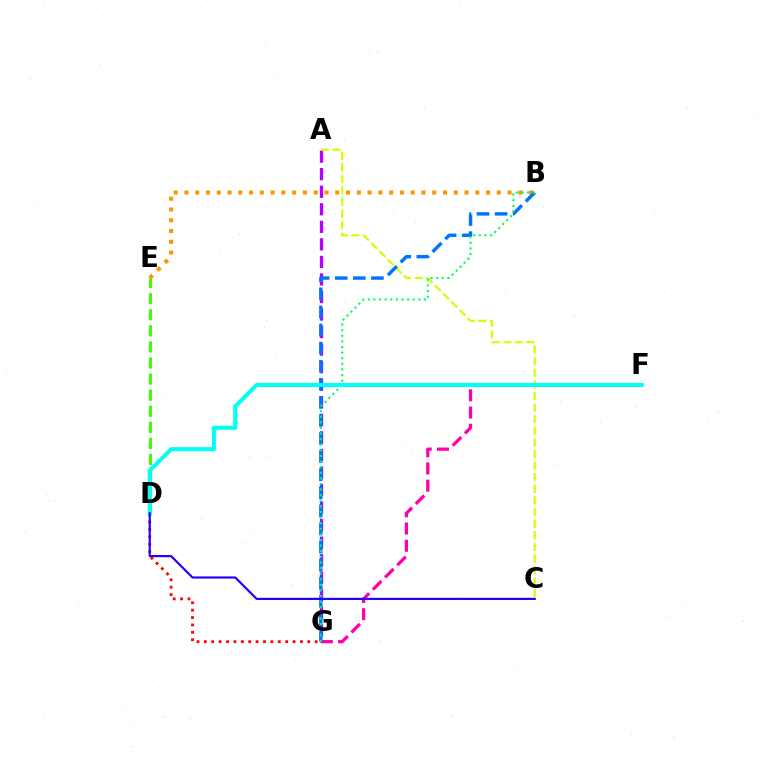{('A', 'G'): [{'color': '#b900ff', 'line_style': 'dashed', 'thickness': 2.38}], ('D', 'E'): [{'color': '#3dff00', 'line_style': 'dashed', 'thickness': 2.19}], ('F', 'G'): [{'color': '#ff00ac', 'line_style': 'dashed', 'thickness': 2.34}], ('D', 'G'): [{'color': '#ff0000', 'line_style': 'dotted', 'thickness': 2.01}], ('B', 'E'): [{'color': '#ff9400', 'line_style': 'dotted', 'thickness': 2.93}], ('A', 'C'): [{'color': '#d1ff00', 'line_style': 'dashed', 'thickness': 1.58}], ('B', 'G'): [{'color': '#0074ff', 'line_style': 'dashed', 'thickness': 2.46}, {'color': '#00ff5c', 'line_style': 'dotted', 'thickness': 1.52}], ('D', 'F'): [{'color': '#00fff6', 'line_style': 'solid', 'thickness': 2.94}], ('C', 'D'): [{'color': '#2500ff', 'line_style': 'solid', 'thickness': 1.57}]}